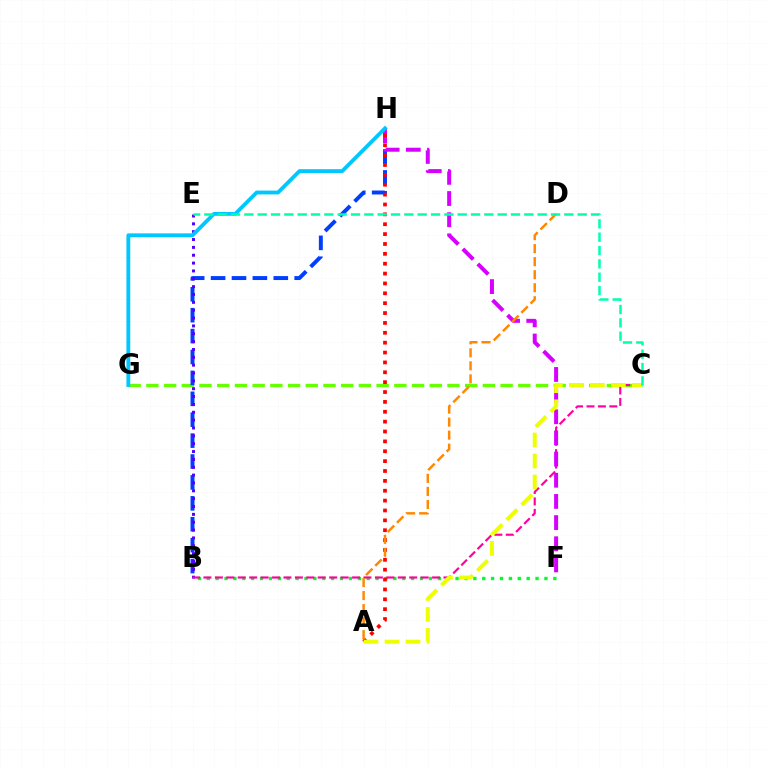{('C', 'G'): [{'color': '#66ff00', 'line_style': 'dashed', 'thickness': 2.41}], ('B', 'H'): [{'color': '#003fff', 'line_style': 'dashed', 'thickness': 2.84}], ('B', 'F'): [{'color': '#00ff27', 'line_style': 'dotted', 'thickness': 2.41}], ('B', 'E'): [{'color': '#4f00ff', 'line_style': 'dotted', 'thickness': 2.13}], ('B', 'C'): [{'color': '#ff00a0', 'line_style': 'dashed', 'thickness': 1.55}], ('F', 'H'): [{'color': '#d600ff', 'line_style': 'dashed', 'thickness': 2.87}], ('A', 'H'): [{'color': '#ff0000', 'line_style': 'dotted', 'thickness': 2.68}], ('A', 'D'): [{'color': '#ff8800', 'line_style': 'dashed', 'thickness': 1.77}], ('G', 'H'): [{'color': '#00c7ff', 'line_style': 'solid', 'thickness': 2.76}], ('A', 'C'): [{'color': '#eeff00', 'line_style': 'dashed', 'thickness': 2.86}], ('C', 'E'): [{'color': '#00ffaf', 'line_style': 'dashed', 'thickness': 1.81}]}